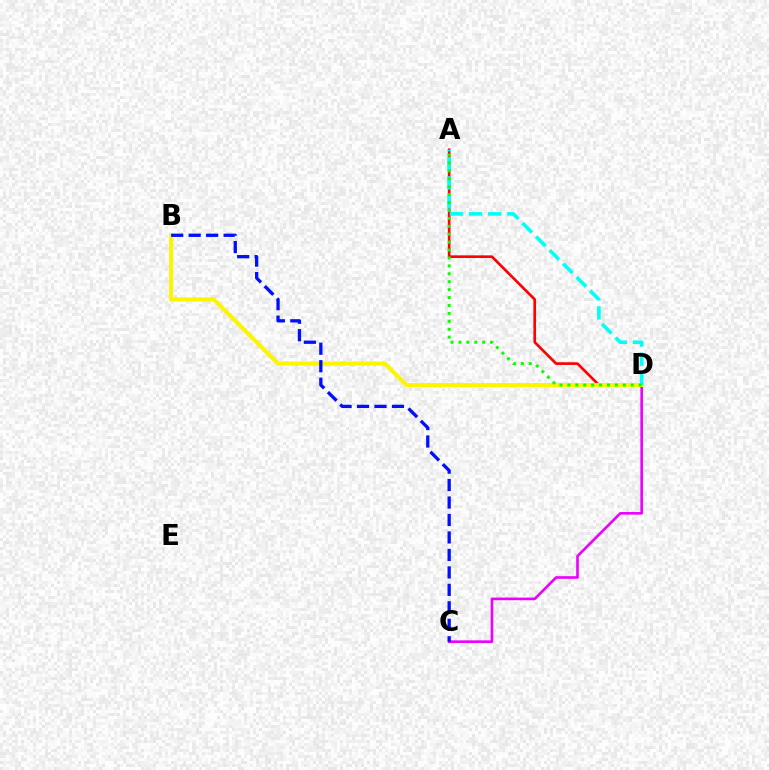{('A', 'D'): [{'color': '#ff0000', 'line_style': 'solid', 'thickness': 1.9}, {'color': '#00fff6', 'line_style': 'dashed', 'thickness': 2.6}, {'color': '#08ff00', 'line_style': 'dotted', 'thickness': 2.15}], ('C', 'D'): [{'color': '#ee00ff', 'line_style': 'solid', 'thickness': 1.89}], ('B', 'D'): [{'color': '#fcf500', 'line_style': 'solid', 'thickness': 2.91}], ('B', 'C'): [{'color': '#0010ff', 'line_style': 'dashed', 'thickness': 2.37}]}